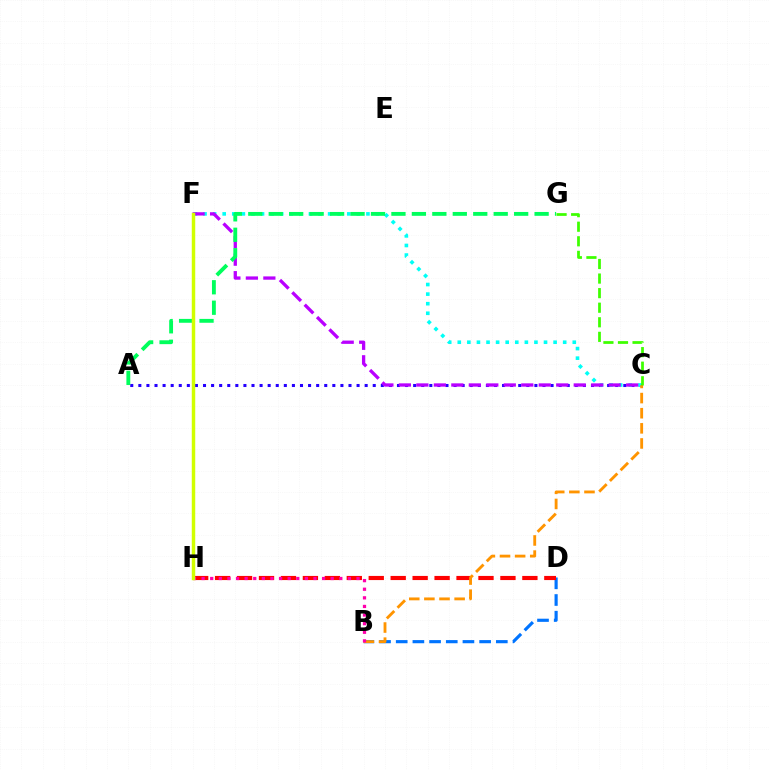{('A', 'C'): [{'color': '#2500ff', 'line_style': 'dotted', 'thickness': 2.2}], ('B', 'D'): [{'color': '#0074ff', 'line_style': 'dashed', 'thickness': 2.27}], ('D', 'H'): [{'color': '#ff0000', 'line_style': 'dashed', 'thickness': 2.98}], ('C', 'F'): [{'color': '#00fff6', 'line_style': 'dotted', 'thickness': 2.6}, {'color': '#b900ff', 'line_style': 'dashed', 'thickness': 2.38}], ('A', 'G'): [{'color': '#00ff5c', 'line_style': 'dashed', 'thickness': 2.78}], ('B', 'C'): [{'color': '#ff9400', 'line_style': 'dashed', 'thickness': 2.05}], ('C', 'G'): [{'color': '#3dff00', 'line_style': 'dashed', 'thickness': 1.98}], ('B', 'H'): [{'color': '#ff00ac', 'line_style': 'dotted', 'thickness': 2.34}], ('F', 'H'): [{'color': '#d1ff00', 'line_style': 'solid', 'thickness': 2.49}]}